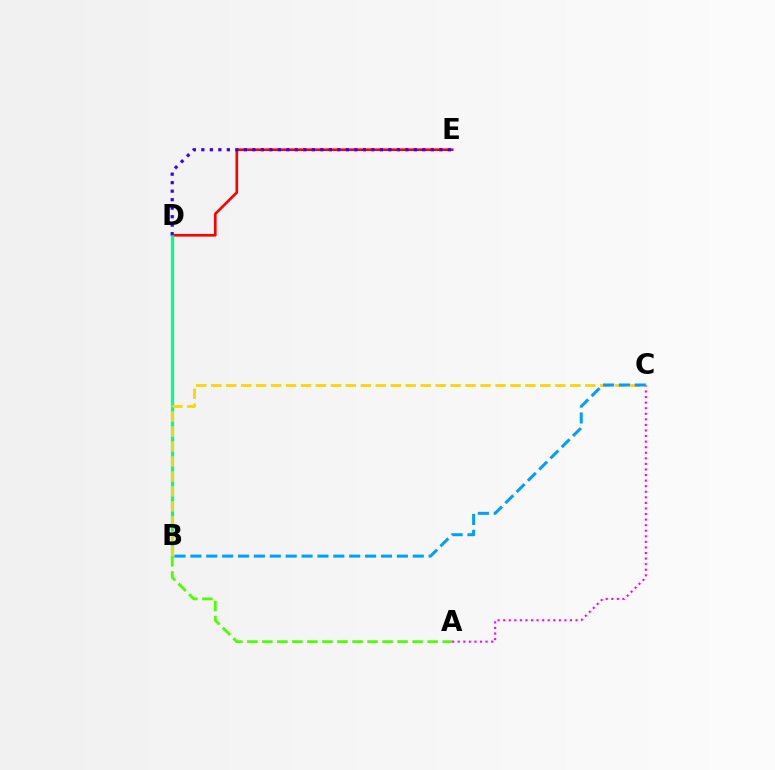{('D', 'E'): [{'color': '#ff0000', 'line_style': 'solid', 'thickness': 1.91}, {'color': '#3700ff', 'line_style': 'dotted', 'thickness': 2.31}], ('B', 'D'): [{'color': '#00ff86', 'line_style': 'solid', 'thickness': 2.34}], ('A', 'B'): [{'color': '#4fff00', 'line_style': 'dashed', 'thickness': 2.04}], ('A', 'C'): [{'color': '#ff00ed', 'line_style': 'dotted', 'thickness': 1.51}], ('B', 'C'): [{'color': '#ffd500', 'line_style': 'dashed', 'thickness': 2.03}, {'color': '#009eff', 'line_style': 'dashed', 'thickness': 2.16}]}